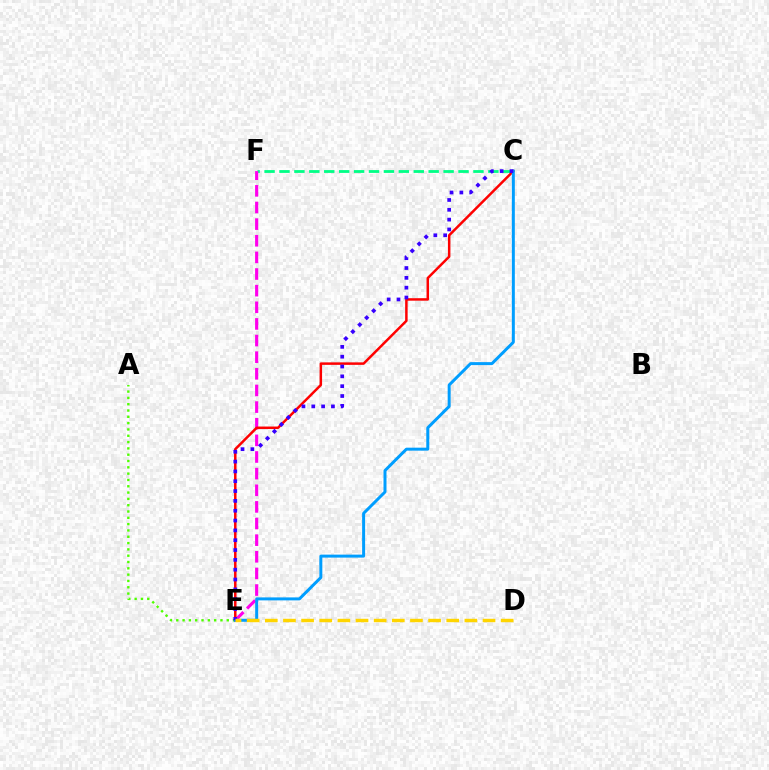{('A', 'E'): [{'color': '#4fff00', 'line_style': 'dotted', 'thickness': 1.71}], ('C', 'F'): [{'color': '#00ff86', 'line_style': 'dashed', 'thickness': 2.03}], ('E', 'F'): [{'color': '#ff00ed', 'line_style': 'dashed', 'thickness': 2.26}], ('C', 'E'): [{'color': '#ff0000', 'line_style': 'solid', 'thickness': 1.79}, {'color': '#009eff', 'line_style': 'solid', 'thickness': 2.15}, {'color': '#3700ff', 'line_style': 'dotted', 'thickness': 2.67}], ('D', 'E'): [{'color': '#ffd500', 'line_style': 'dashed', 'thickness': 2.46}]}